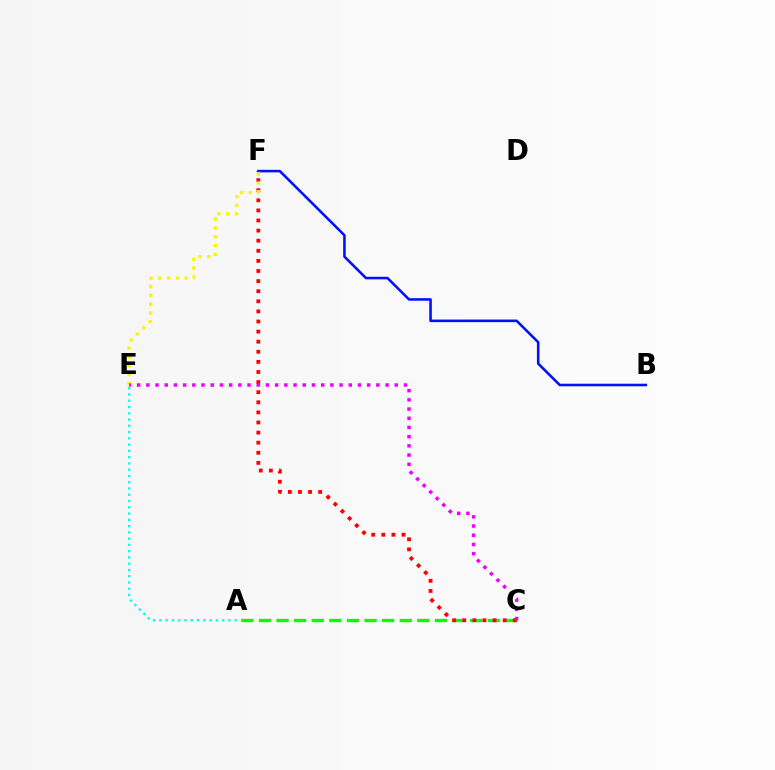{('A', 'E'): [{'color': '#00fff6', 'line_style': 'dotted', 'thickness': 1.7}], ('A', 'C'): [{'color': '#08ff00', 'line_style': 'dashed', 'thickness': 2.39}], ('B', 'F'): [{'color': '#0010ff', 'line_style': 'solid', 'thickness': 1.85}], ('C', 'F'): [{'color': '#ff0000', 'line_style': 'dotted', 'thickness': 2.74}], ('E', 'F'): [{'color': '#fcf500', 'line_style': 'dotted', 'thickness': 2.39}], ('C', 'E'): [{'color': '#ee00ff', 'line_style': 'dotted', 'thickness': 2.5}]}